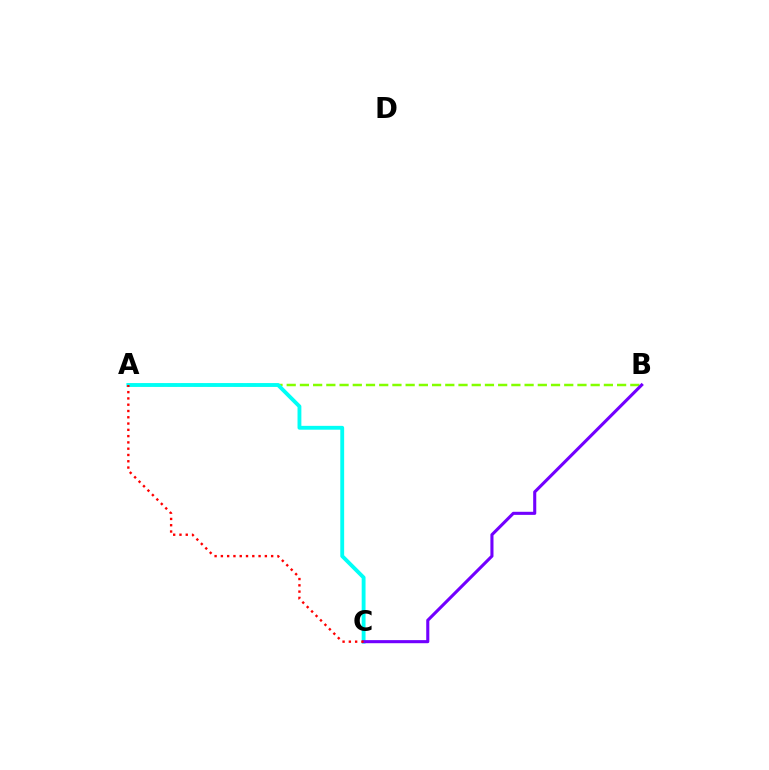{('A', 'B'): [{'color': '#84ff00', 'line_style': 'dashed', 'thickness': 1.8}], ('A', 'C'): [{'color': '#00fff6', 'line_style': 'solid', 'thickness': 2.77}, {'color': '#ff0000', 'line_style': 'dotted', 'thickness': 1.71}], ('B', 'C'): [{'color': '#7200ff', 'line_style': 'solid', 'thickness': 2.22}]}